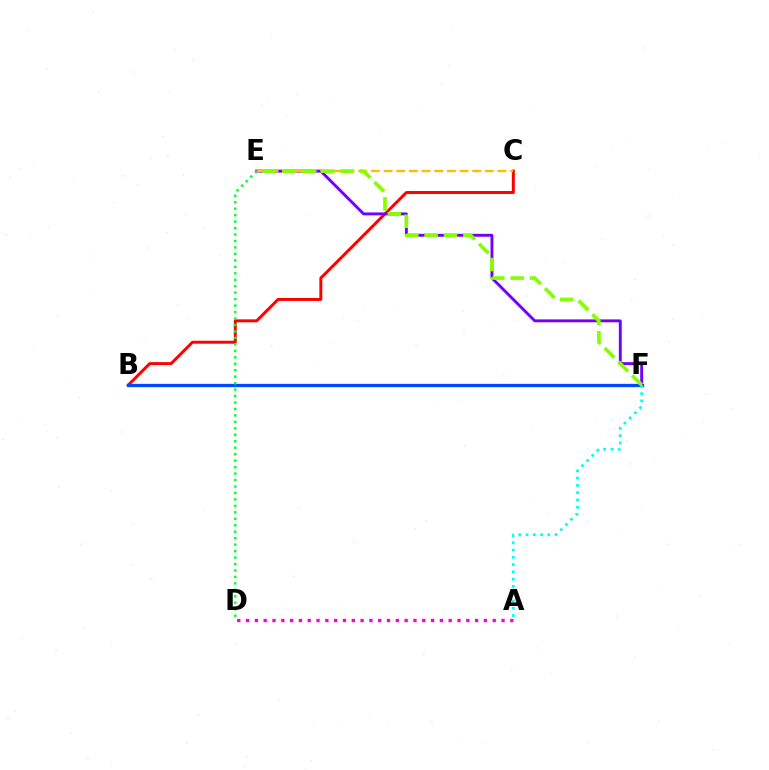{('B', 'C'): [{'color': '#ff0000', 'line_style': 'solid', 'thickness': 2.13}], ('B', 'F'): [{'color': '#004bff', 'line_style': 'solid', 'thickness': 2.37}], ('A', 'D'): [{'color': '#ff00cf', 'line_style': 'dotted', 'thickness': 2.39}], ('E', 'F'): [{'color': '#7200ff', 'line_style': 'solid', 'thickness': 2.09}, {'color': '#84ff00', 'line_style': 'dashed', 'thickness': 2.63}], ('A', 'F'): [{'color': '#00fff6', 'line_style': 'dotted', 'thickness': 1.98}], ('D', 'E'): [{'color': '#00ff39', 'line_style': 'dotted', 'thickness': 1.76}], ('C', 'E'): [{'color': '#ffbd00', 'line_style': 'dashed', 'thickness': 1.72}]}